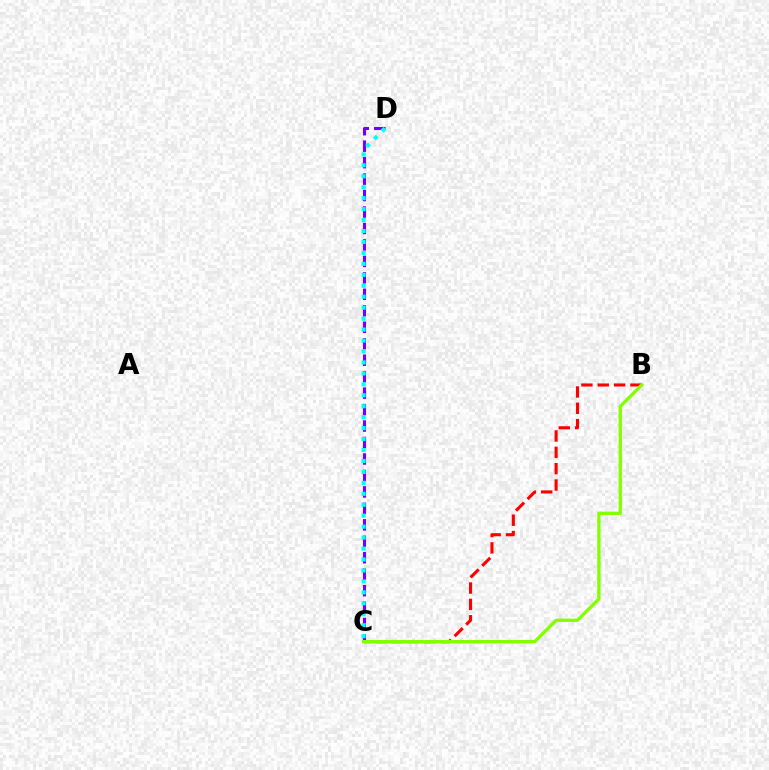{('B', 'C'): [{'color': '#ff0000', 'line_style': 'dashed', 'thickness': 2.22}, {'color': '#84ff00', 'line_style': 'solid', 'thickness': 2.39}], ('C', 'D'): [{'color': '#7200ff', 'line_style': 'dashed', 'thickness': 2.24}, {'color': '#00fff6', 'line_style': 'dotted', 'thickness': 2.97}]}